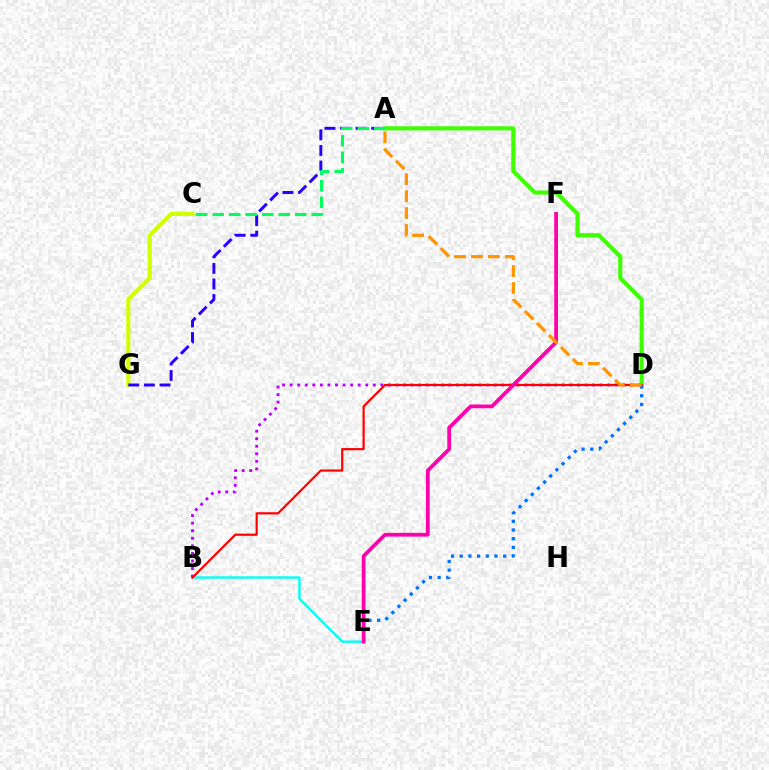{('C', 'G'): [{'color': '#d1ff00', 'line_style': 'solid', 'thickness': 2.98}], ('B', 'E'): [{'color': '#00fff6', 'line_style': 'solid', 'thickness': 1.71}], ('A', 'G'): [{'color': '#2500ff', 'line_style': 'dashed', 'thickness': 2.12}], ('A', 'D'): [{'color': '#3dff00', 'line_style': 'solid', 'thickness': 2.98}, {'color': '#ff9400', 'line_style': 'dashed', 'thickness': 2.3}], ('B', 'D'): [{'color': '#b900ff', 'line_style': 'dotted', 'thickness': 2.05}, {'color': '#ff0000', 'line_style': 'solid', 'thickness': 1.58}], ('D', 'E'): [{'color': '#0074ff', 'line_style': 'dotted', 'thickness': 2.36}], ('E', 'F'): [{'color': '#ff00ac', 'line_style': 'solid', 'thickness': 2.71}], ('A', 'C'): [{'color': '#00ff5c', 'line_style': 'dashed', 'thickness': 2.24}]}